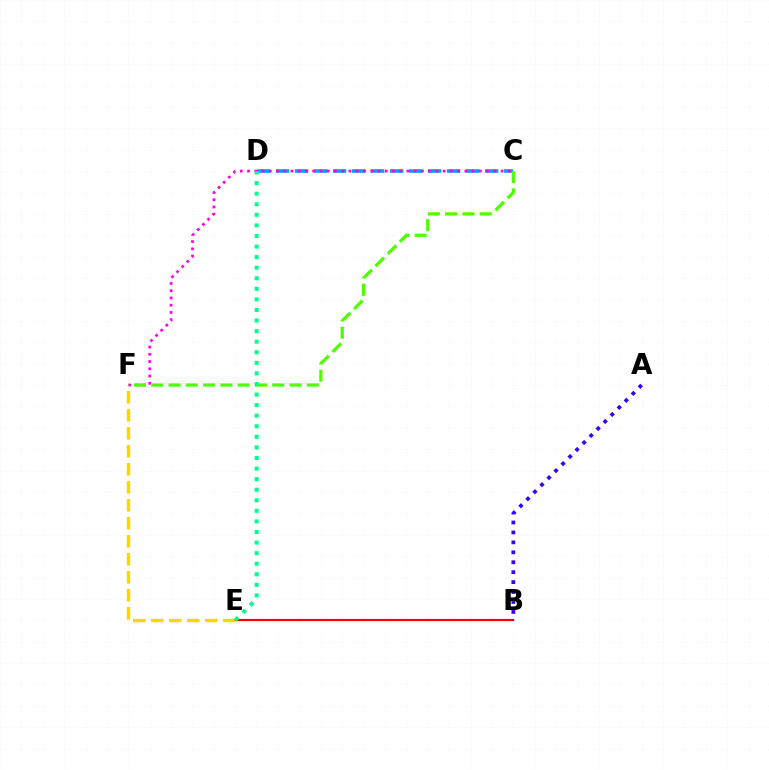{('B', 'E'): [{'color': '#ff0000', 'line_style': 'solid', 'thickness': 1.59}], ('C', 'D'): [{'color': '#009eff', 'line_style': 'dashed', 'thickness': 2.58}], ('E', 'F'): [{'color': '#ffd500', 'line_style': 'dashed', 'thickness': 2.44}], ('C', 'F'): [{'color': '#ff00ed', 'line_style': 'dotted', 'thickness': 1.97}, {'color': '#4fff00', 'line_style': 'dashed', 'thickness': 2.35}], ('A', 'B'): [{'color': '#3700ff', 'line_style': 'dotted', 'thickness': 2.7}], ('D', 'E'): [{'color': '#00ff86', 'line_style': 'dotted', 'thickness': 2.87}]}